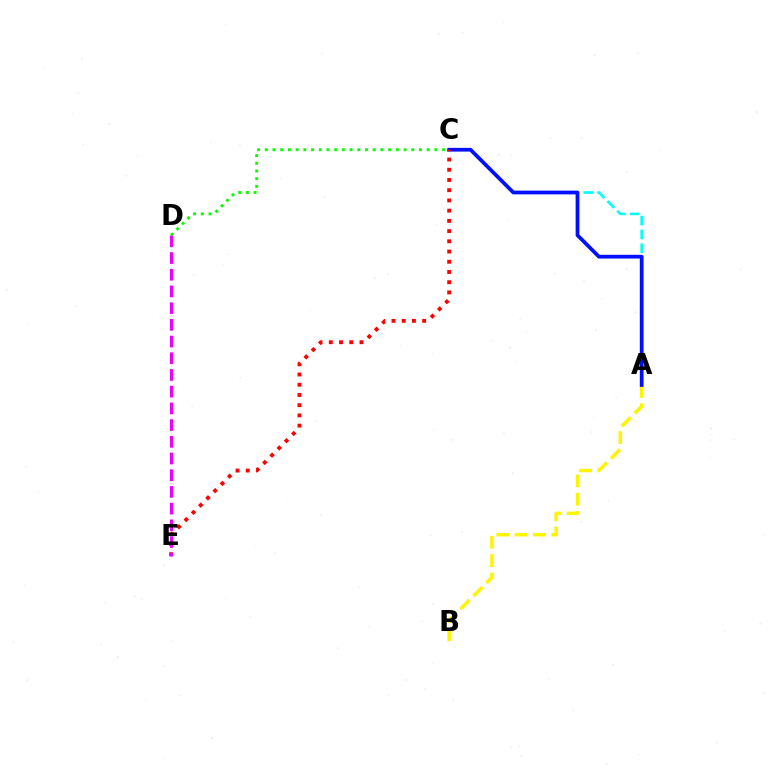{('A', 'C'): [{'color': '#00fff6', 'line_style': 'dashed', 'thickness': 1.88}, {'color': '#0010ff', 'line_style': 'solid', 'thickness': 2.69}], ('A', 'B'): [{'color': '#fcf500', 'line_style': 'dashed', 'thickness': 2.5}], ('C', 'E'): [{'color': '#ff0000', 'line_style': 'dotted', 'thickness': 2.78}], ('C', 'D'): [{'color': '#08ff00', 'line_style': 'dotted', 'thickness': 2.09}], ('D', 'E'): [{'color': '#ee00ff', 'line_style': 'dashed', 'thickness': 2.27}]}